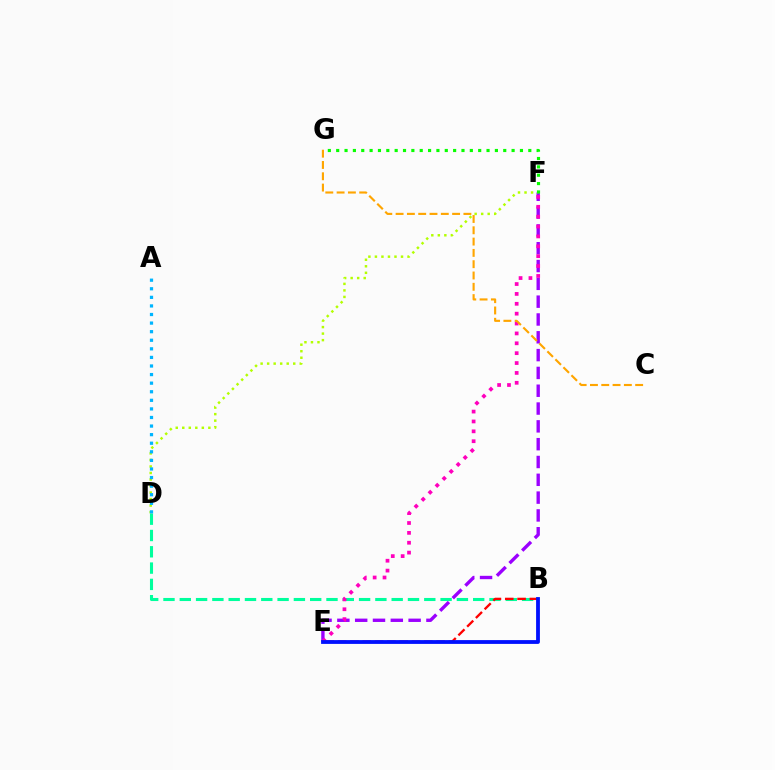{('E', 'F'): [{'color': '#9b00ff', 'line_style': 'dashed', 'thickness': 2.42}, {'color': '#ff00bd', 'line_style': 'dotted', 'thickness': 2.68}], ('B', 'D'): [{'color': '#00ff9d', 'line_style': 'dashed', 'thickness': 2.21}], ('D', 'F'): [{'color': '#b3ff00', 'line_style': 'dotted', 'thickness': 1.77}], ('B', 'E'): [{'color': '#ff0000', 'line_style': 'dashed', 'thickness': 1.67}, {'color': '#0010ff', 'line_style': 'solid', 'thickness': 2.74}], ('A', 'D'): [{'color': '#00b5ff', 'line_style': 'dotted', 'thickness': 2.33}], ('C', 'G'): [{'color': '#ffa500', 'line_style': 'dashed', 'thickness': 1.54}], ('F', 'G'): [{'color': '#08ff00', 'line_style': 'dotted', 'thickness': 2.27}]}